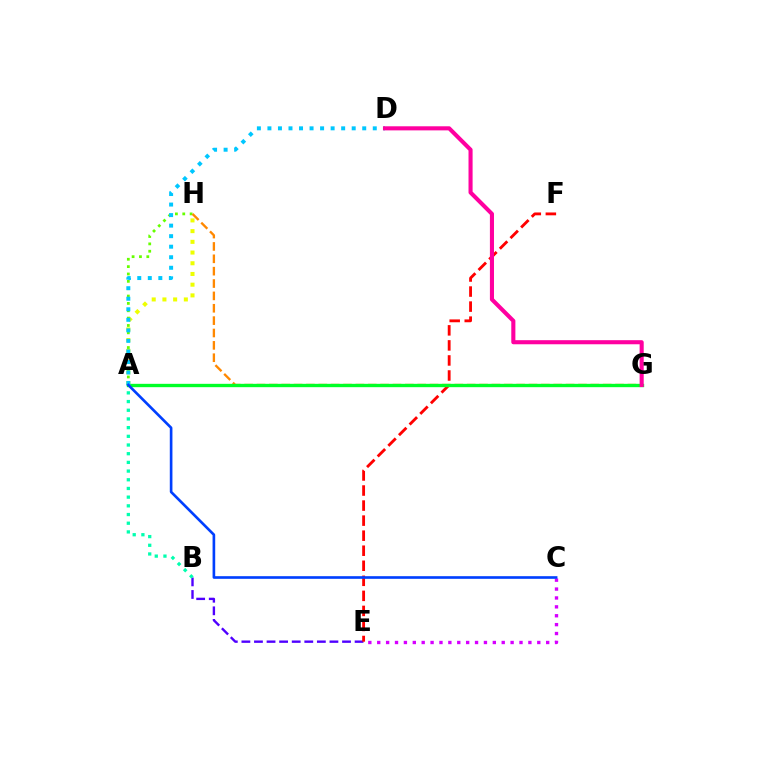{('A', 'H'): [{'color': '#eeff00', 'line_style': 'dotted', 'thickness': 2.91}, {'color': '#66ff00', 'line_style': 'dotted', 'thickness': 2.0}], ('B', 'E'): [{'color': '#4f00ff', 'line_style': 'dashed', 'thickness': 1.71}], ('E', 'F'): [{'color': '#ff0000', 'line_style': 'dashed', 'thickness': 2.04}], ('A', 'B'): [{'color': '#00ffaf', 'line_style': 'dotted', 'thickness': 2.36}], ('C', 'E'): [{'color': '#d600ff', 'line_style': 'dotted', 'thickness': 2.42}], ('G', 'H'): [{'color': '#ff8800', 'line_style': 'dashed', 'thickness': 1.68}], ('A', 'G'): [{'color': '#00ff27', 'line_style': 'solid', 'thickness': 2.41}], ('A', 'D'): [{'color': '#00c7ff', 'line_style': 'dotted', 'thickness': 2.86}], ('A', 'C'): [{'color': '#003fff', 'line_style': 'solid', 'thickness': 1.9}], ('D', 'G'): [{'color': '#ff00a0', 'line_style': 'solid', 'thickness': 2.94}]}